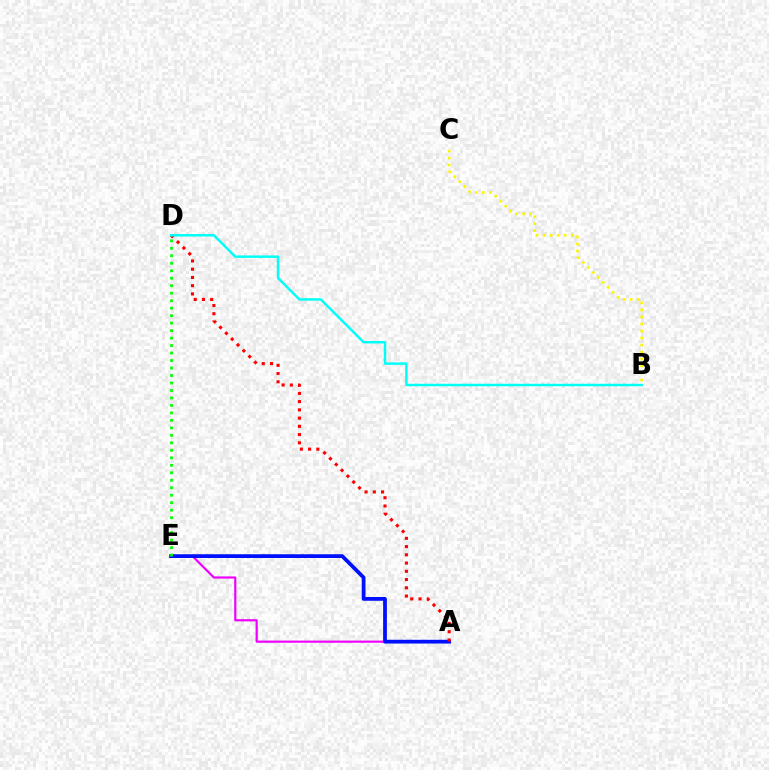{('A', 'E'): [{'color': '#ee00ff', 'line_style': 'solid', 'thickness': 1.56}, {'color': '#0010ff', 'line_style': 'solid', 'thickness': 2.71}], ('A', 'D'): [{'color': '#ff0000', 'line_style': 'dotted', 'thickness': 2.24}], ('B', 'D'): [{'color': '#00fff6', 'line_style': 'solid', 'thickness': 1.77}], ('B', 'C'): [{'color': '#fcf500', 'line_style': 'dotted', 'thickness': 1.9}], ('D', 'E'): [{'color': '#08ff00', 'line_style': 'dotted', 'thickness': 2.03}]}